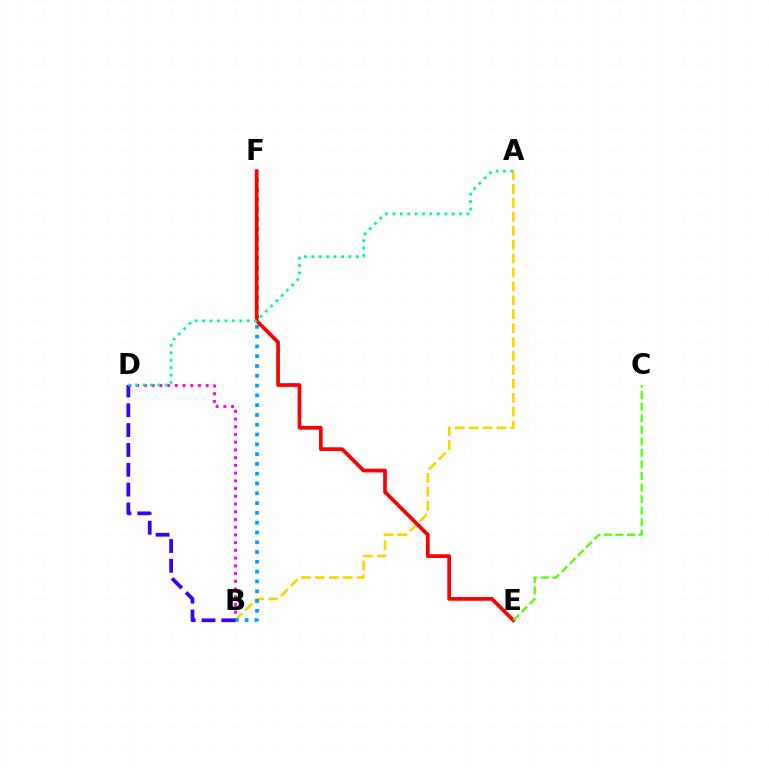{('B', 'D'): [{'color': '#ff00ed', 'line_style': 'dotted', 'thickness': 2.1}, {'color': '#3700ff', 'line_style': 'dashed', 'thickness': 2.69}], ('A', 'B'): [{'color': '#ffd500', 'line_style': 'dashed', 'thickness': 1.89}], ('B', 'F'): [{'color': '#009eff', 'line_style': 'dotted', 'thickness': 2.66}], ('E', 'F'): [{'color': '#ff0000', 'line_style': 'solid', 'thickness': 2.69}], ('C', 'E'): [{'color': '#4fff00', 'line_style': 'dashed', 'thickness': 1.57}], ('A', 'D'): [{'color': '#00ff86', 'line_style': 'dotted', 'thickness': 2.02}]}